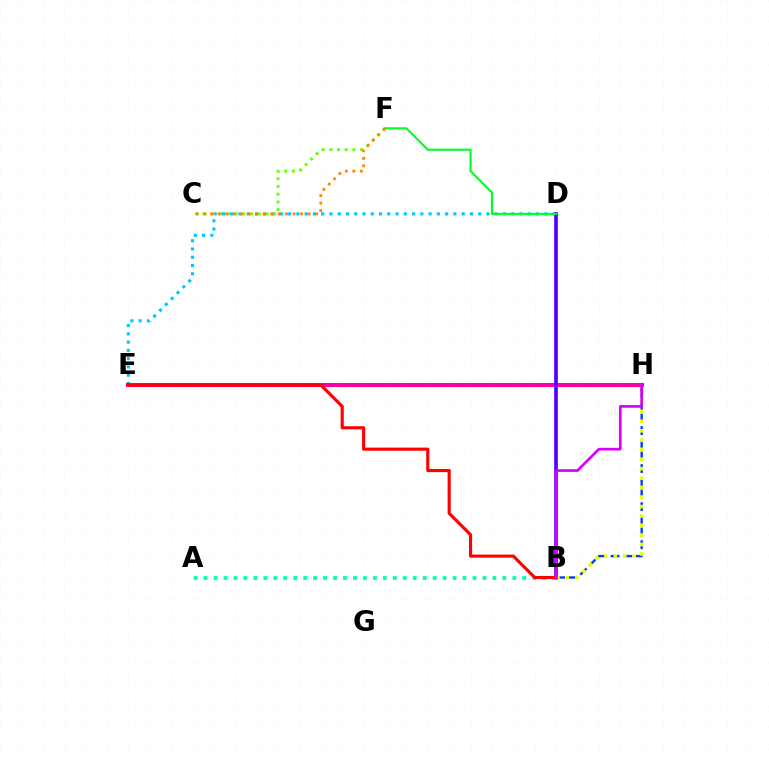{('D', 'E'): [{'color': '#00c7ff', 'line_style': 'dotted', 'thickness': 2.25}], ('E', 'H'): [{'color': '#ff00a0', 'line_style': 'solid', 'thickness': 2.93}], ('B', 'D'): [{'color': '#4f00ff', 'line_style': 'solid', 'thickness': 2.64}], ('B', 'H'): [{'color': '#003fff', 'line_style': 'dashed', 'thickness': 1.72}, {'color': '#eeff00', 'line_style': 'dotted', 'thickness': 2.57}, {'color': '#d600ff', 'line_style': 'solid', 'thickness': 1.94}], ('C', 'F'): [{'color': '#66ff00', 'line_style': 'dotted', 'thickness': 2.09}, {'color': '#ff8800', 'line_style': 'dotted', 'thickness': 2.04}], ('D', 'F'): [{'color': '#00ff27', 'line_style': 'solid', 'thickness': 1.54}], ('A', 'B'): [{'color': '#00ffaf', 'line_style': 'dotted', 'thickness': 2.71}], ('B', 'E'): [{'color': '#ff0000', 'line_style': 'solid', 'thickness': 2.25}]}